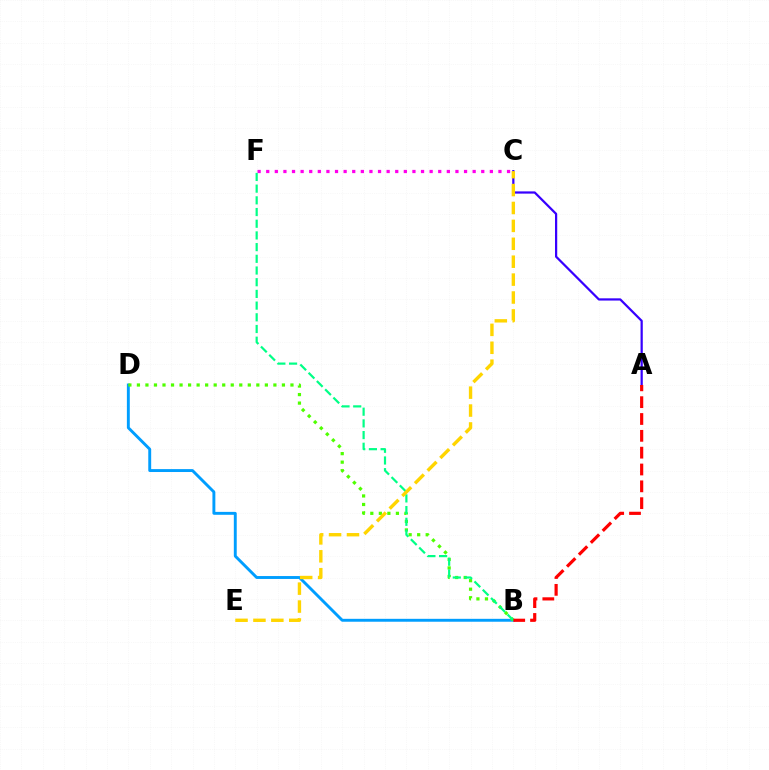{('B', 'D'): [{'color': '#009eff', 'line_style': 'solid', 'thickness': 2.09}, {'color': '#4fff00', 'line_style': 'dotted', 'thickness': 2.32}], ('A', 'C'): [{'color': '#3700ff', 'line_style': 'solid', 'thickness': 1.61}], ('C', 'F'): [{'color': '#ff00ed', 'line_style': 'dotted', 'thickness': 2.34}], ('B', 'F'): [{'color': '#00ff86', 'line_style': 'dashed', 'thickness': 1.59}], ('C', 'E'): [{'color': '#ffd500', 'line_style': 'dashed', 'thickness': 2.43}], ('A', 'B'): [{'color': '#ff0000', 'line_style': 'dashed', 'thickness': 2.29}]}